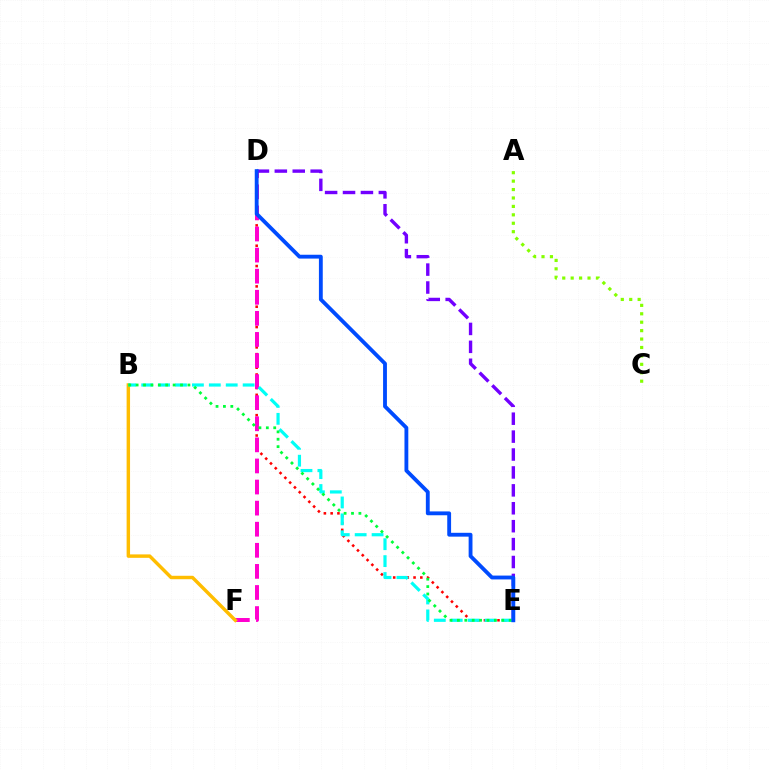{('D', 'E'): [{'color': '#ff0000', 'line_style': 'dotted', 'thickness': 1.84}, {'color': '#7200ff', 'line_style': 'dashed', 'thickness': 2.43}, {'color': '#004bff', 'line_style': 'solid', 'thickness': 2.77}], ('D', 'F'): [{'color': '#ff00cf', 'line_style': 'dashed', 'thickness': 2.86}], ('A', 'C'): [{'color': '#84ff00', 'line_style': 'dotted', 'thickness': 2.29}], ('B', 'F'): [{'color': '#ffbd00', 'line_style': 'solid', 'thickness': 2.48}], ('B', 'E'): [{'color': '#00fff6', 'line_style': 'dashed', 'thickness': 2.3}, {'color': '#00ff39', 'line_style': 'dotted', 'thickness': 2.01}]}